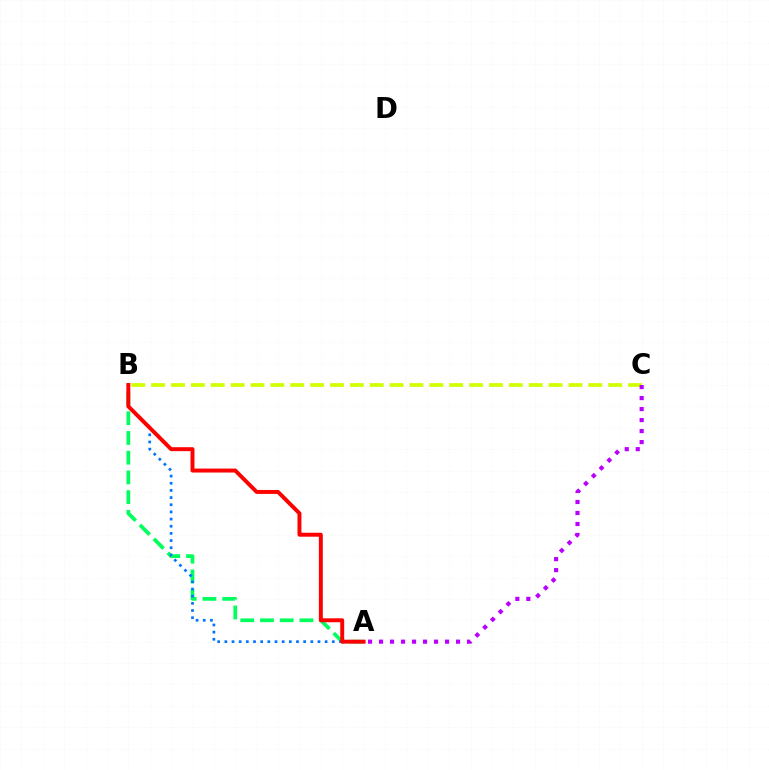{('A', 'B'): [{'color': '#00ff5c', 'line_style': 'dashed', 'thickness': 2.68}, {'color': '#0074ff', 'line_style': 'dotted', 'thickness': 1.95}, {'color': '#ff0000', 'line_style': 'solid', 'thickness': 2.84}], ('B', 'C'): [{'color': '#d1ff00', 'line_style': 'dashed', 'thickness': 2.7}], ('A', 'C'): [{'color': '#b900ff', 'line_style': 'dotted', 'thickness': 2.99}]}